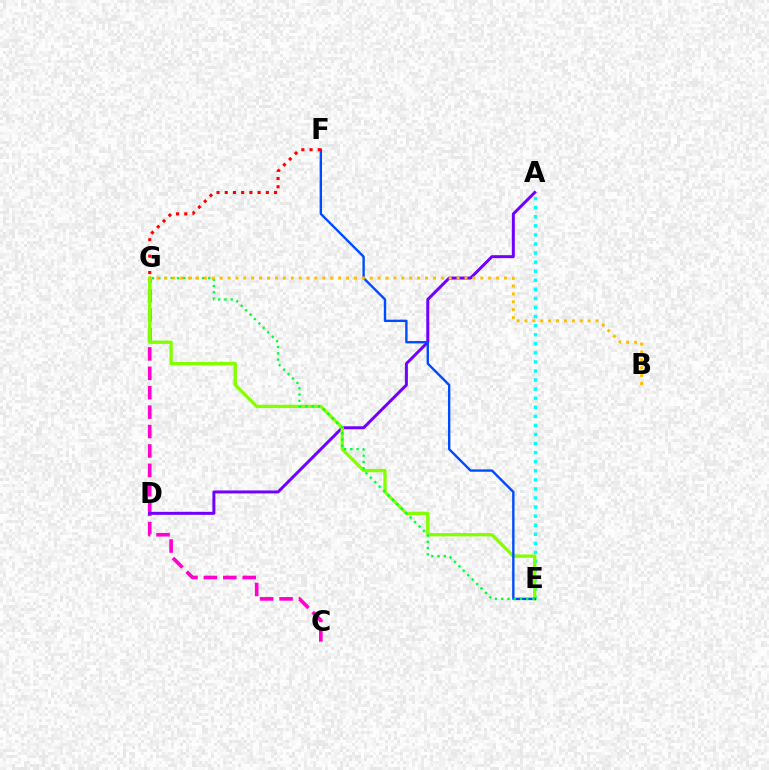{('C', 'G'): [{'color': '#ff00cf', 'line_style': 'dashed', 'thickness': 2.64}], ('A', 'D'): [{'color': '#7200ff', 'line_style': 'solid', 'thickness': 2.15}], ('A', 'E'): [{'color': '#00fff6', 'line_style': 'dotted', 'thickness': 2.46}], ('E', 'G'): [{'color': '#84ff00', 'line_style': 'solid', 'thickness': 2.39}, {'color': '#00ff39', 'line_style': 'dotted', 'thickness': 1.7}], ('E', 'F'): [{'color': '#004bff', 'line_style': 'solid', 'thickness': 1.71}], ('F', 'G'): [{'color': '#ff0000', 'line_style': 'dotted', 'thickness': 2.23}], ('B', 'G'): [{'color': '#ffbd00', 'line_style': 'dotted', 'thickness': 2.15}]}